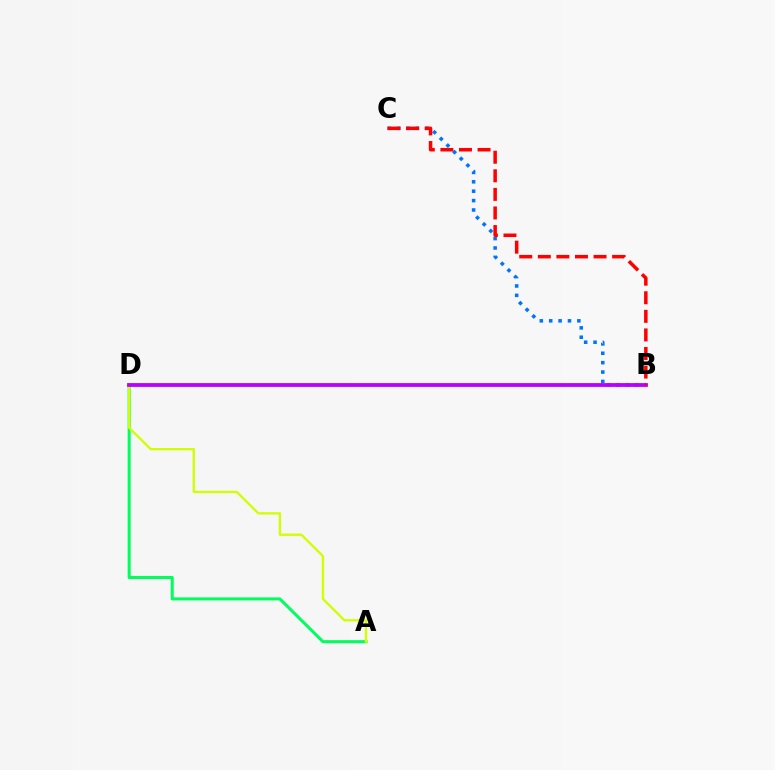{('A', 'D'): [{'color': '#00ff5c', 'line_style': 'solid', 'thickness': 2.18}, {'color': '#d1ff00', 'line_style': 'solid', 'thickness': 1.67}], ('B', 'C'): [{'color': '#0074ff', 'line_style': 'dotted', 'thickness': 2.55}, {'color': '#ff0000', 'line_style': 'dashed', 'thickness': 2.52}], ('B', 'D'): [{'color': '#b900ff', 'line_style': 'solid', 'thickness': 2.73}]}